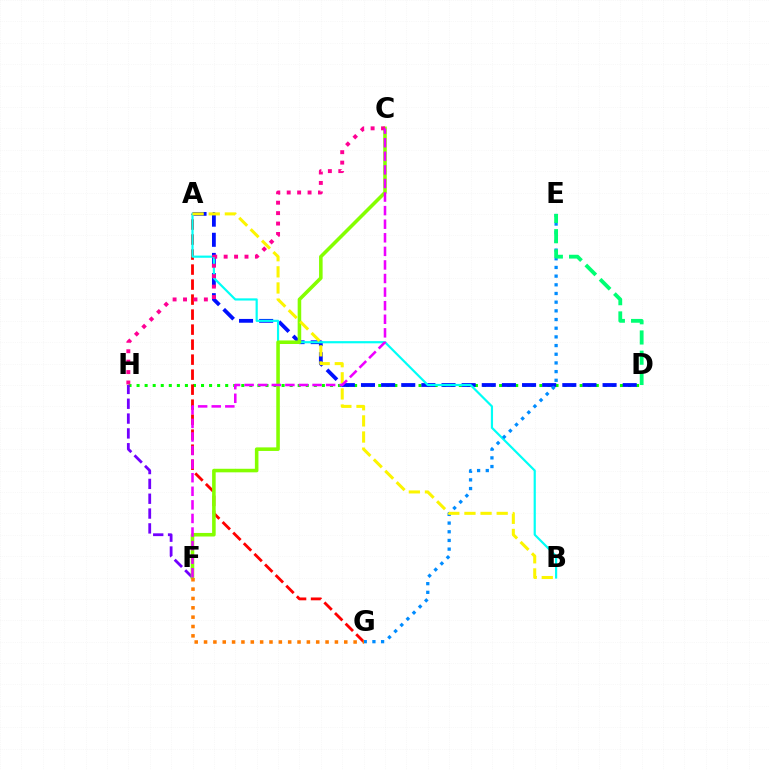{('D', 'H'): [{'color': '#08ff00', 'line_style': 'dotted', 'thickness': 2.19}], ('A', 'D'): [{'color': '#0010ff', 'line_style': 'dashed', 'thickness': 2.73}], ('A', 'G'): [{'color': '#ff0000', 'line_style': 'dashed', 'thickness': 2.04}], ('F', 'H'): [{'color': '#7200ff', 'line_style': 'dashed', 'thickness': 2.02}], ('A', 'B'): [{'color': '#00fff6', 'line_style': 'solid', 'thickness': 1.57}, {'color': '#fcf500', 'line_style': 'dashed', 'thickness': 2.19}], ('C', 'F'): [{'color': '#84ff00', 'line_style': 'solid', 'thickness': 2.57}, {'color': '#ee00ff', 'line_style': 'dashed', 'thickness': 1.84}], ('E', 'G'): [{'color': '#008cff', 'line_style': 'dotted', 'thickness': 2.36}], ('C', 'H'): [{'color': '#ff0094', 'line_style': 'dotted', 'thickness': 2.83}], ('D', 'E'): [{'color': '#00ff74', 'line_style': 'dashed', 'thickness': 2.75}], ('F', 'G'): [{'color': '#ff7c00', 'line_style': 'dotted', 'thickness': 2.54}]}